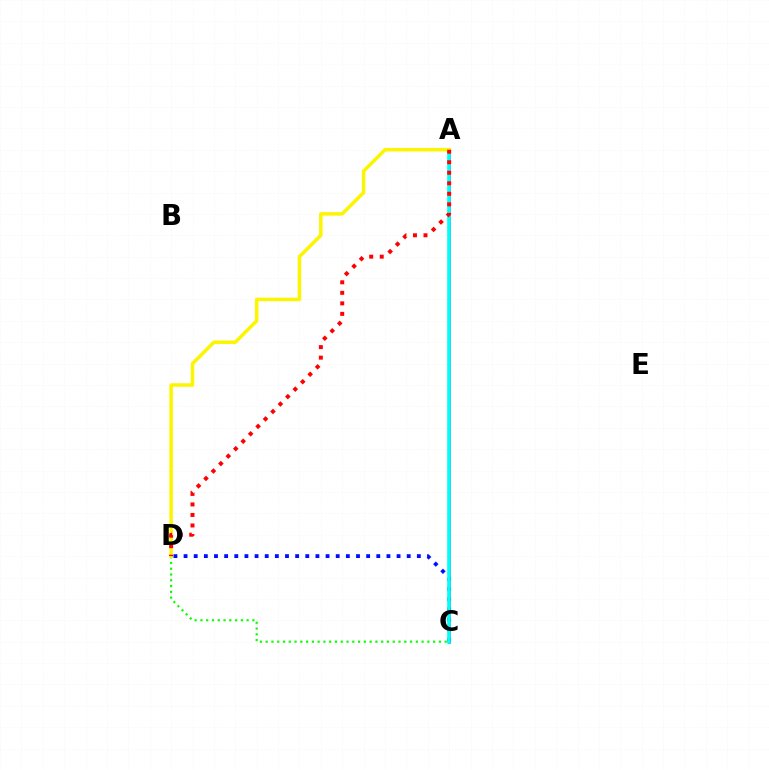{('A', 'C'): [{'color': '#ee00ff', 'line_style': 'solid', 'thickness': 2.04}, {'color': '#00fff6', 'line_style': 'solid', 'thickness': 2.6}], ('C', 'D'): [{'color': '#08ff00', 'line_style': 'dotted', 'thickness': 1.57}, {'color': '#0010ff', 'line_style': 'dotted', 'thickness': 2.76}], ('A', 'D'): [{'color': '#fcf500', 'line_style': 'solid', 'thickness': 2.52}, {'color': '#ff0000', 'line_style': 'dotted', 'thickness': 2.86}]}